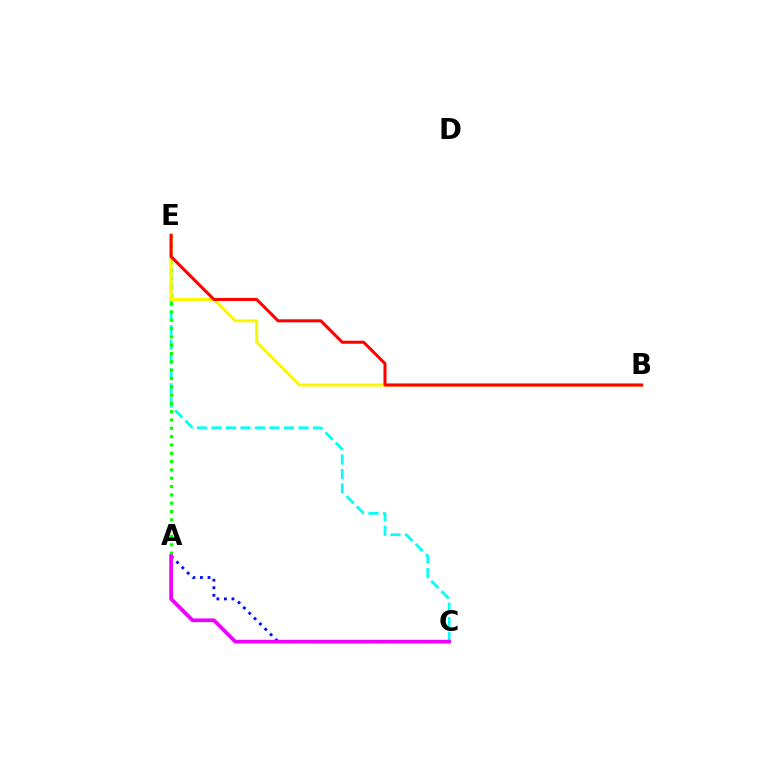{('C', 'E'): [{'color': '#00fff6', 'line_style': 'dashed', 'thickness': 1.97}], ('A', 'E'): [{'color': '#08ff00', 'line_style': 'dotted', 'thickness': 2.26}], ('B', 'E'): [{'color': '#fcf500', 'line_style': 'solid', 'thickness': 2.13}, {'color': '#ff0000', 'line_style': 'solid', 'thickness': 2.18}], ('A', 'C'): [{'color': '#0010ff', 'line_style': 'dotted', 'thickness': 2.05}, {'color': '#ee00ff', 'line_style': 'solid', 'thickness': 2.68}]}